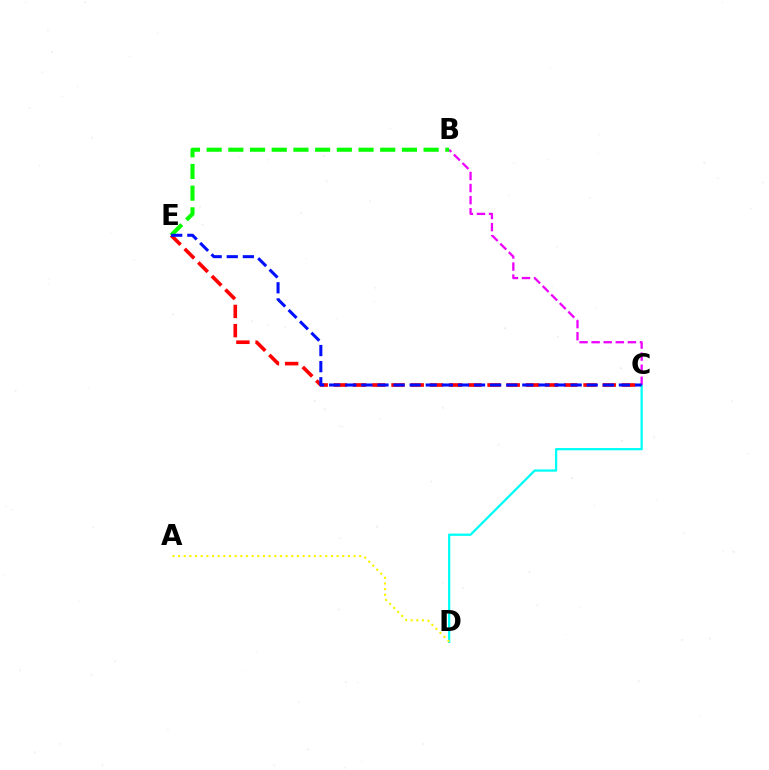{('C', 'E'): [{'color': '#ff0000', 'line_style': 'dashed', 'thickness': 2.61}, {'color': '#0010ff', 'line_style': 'dashed', 'thickness': 2.19}], ('C', 'D'): [{'color': '#00fff6', 'line_style': 'solid', 'thickness': 1.64}], ('A', 'D'): [{'color': '#fcf500', 'line_style': 'dotted', 'thickness': 1.54}], ('B', 'C'): [{'color': '#ee00ff', 'line_style': 'dashed', 'thickness': 1.64}], ('B', 'E'): [{'color': '#08ff00', 'line_style': 'dashed', 'thickness': 2.95}]}